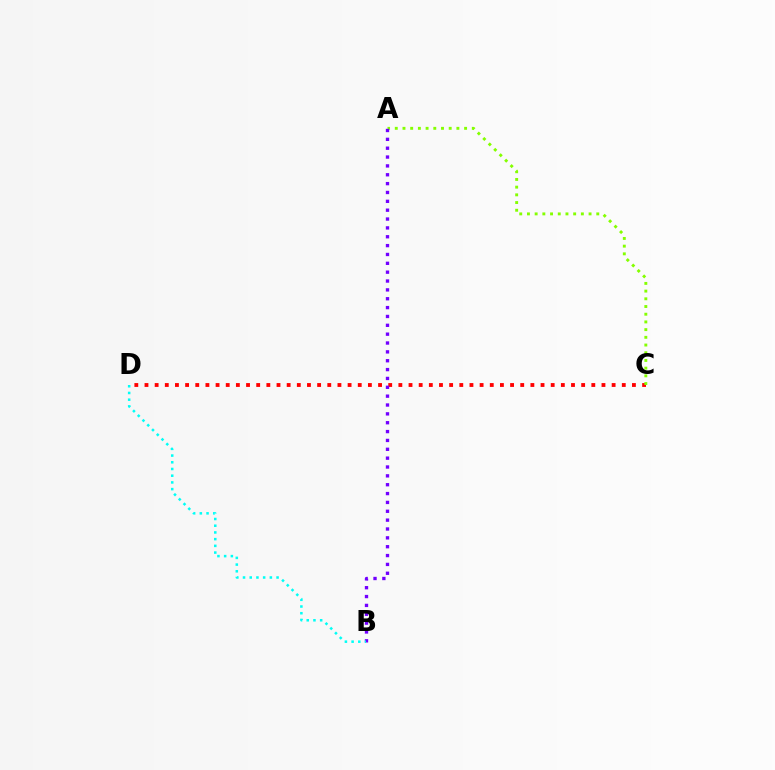{('C', 'D'): [{'color': '#ff0000', 'line_style': 'dotted', 'thickness': 2.76}], ('A', 'C'): [{'color': '#84ff00', 'line_style': 'dotted', 'thickness': 2.09}], ('A', 'B'): [{'color': '#7200ff', 'line_style': 'dotted', 'thickness': 2.41}], ('B', 'D'): [{'color': '#00fff6', 'line_style': 'dotted', 'thickness': 1.82}]}